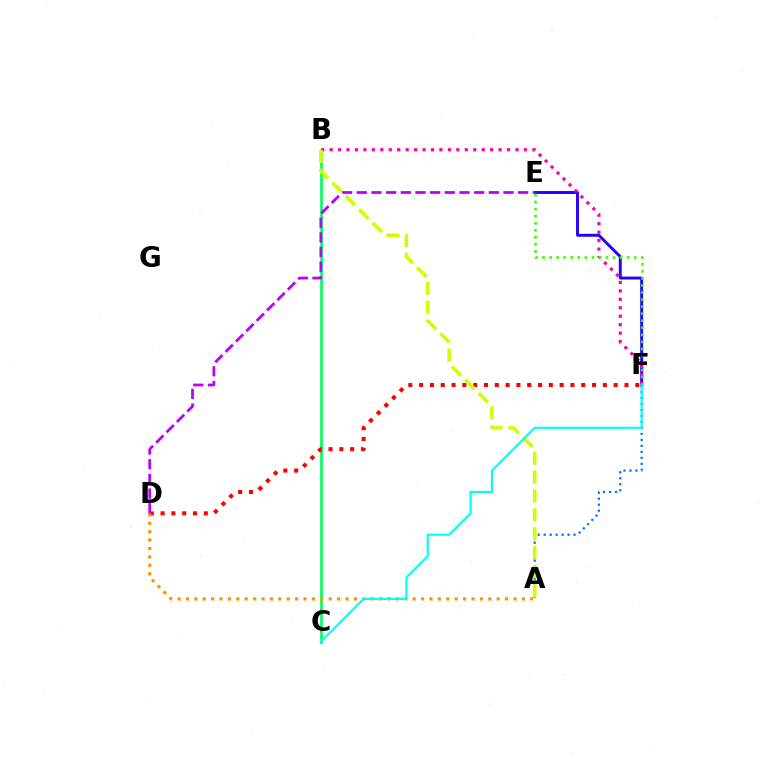{('B', 'C'): [{'color': '#00ff5c', 'line_style': 'solid', 'thickness': 1.93}], ('E', 'F'): [{'color': '#2500ff', 'line_style': 'solid', 'thickness': 2.1}, {'color': '#3dff00', 'line_style': 'dotted', 'thickness': 1.92}], ('D', 'F'): [{'color': '#ff0000', 'line_style': 'dotted', 'thickness': 2.94}], ('B', 'F'): [{'color': '#ff00ac', 'line_style': 'dotted', 'thickness': 2.3}], ('A', 'D'): [{'color': '#ff9400', 'line_style': 'dotted', 'thickness': 2.28}], ('D', 'E'): [{'color': '#b900ff', 'line_style': 'dashed', 'thickness': 1.99}], ('A', 'F'): [{'color': '#0074ff', 'line_style': 'dotted', 'thickness': 1.62}], ('A', 'B'): [{'color': '#d1ff00', 'line_style': 'dashed', 'thickness': 2.57}], ('C', 'F'): [{'color': '#00fff6', 'line_style': 'solid', 'thickness': 1.53}]}